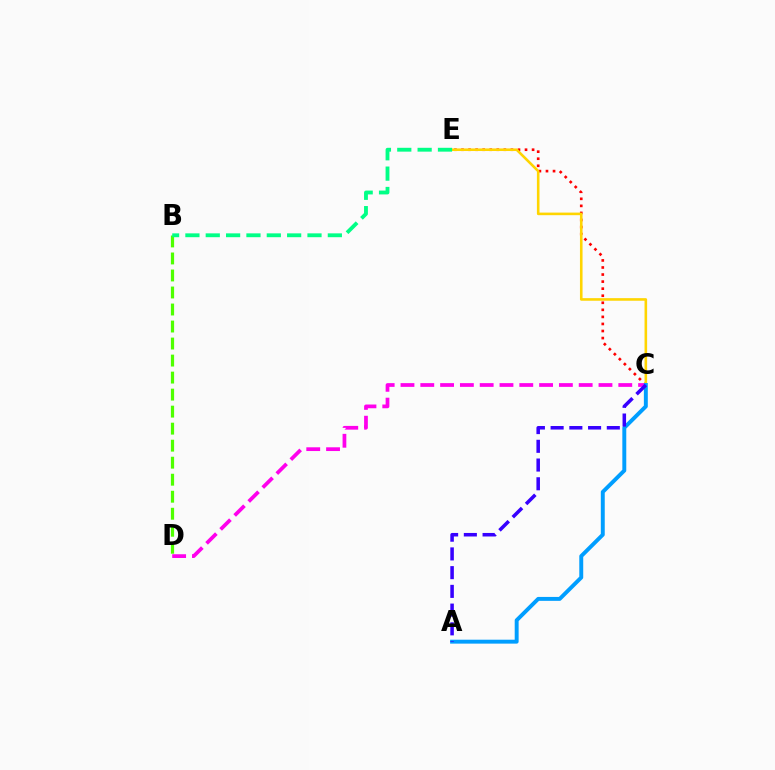{('C', 'E'): [{'color': '#ff0000', 'line_style': 'dotted', 'thickness': 1.92}, {'color': '#ffd500', 'line_style': 'solid', 'thickness': 1.87}], ('C', 'D'): [{'color': '#ff00ed', 'line_style': 'dashed', 'thickness': 2.69}], ('B', 'D'): [{'color': '#4fff00', 'line_style': 'dashed', 'thickness': 2.31}], ('A', 'C'): [{'color': '#009eff', 'line_style': 'solid', 'thickness': 2.83}, {'color': '#3700ff', 'line_style': 'dashed', 'thickness': 2.54}], ('B', 'E'): [{'color': '#00ff86', 'line_style': 'dashed', 'thickness': 2.76}]}